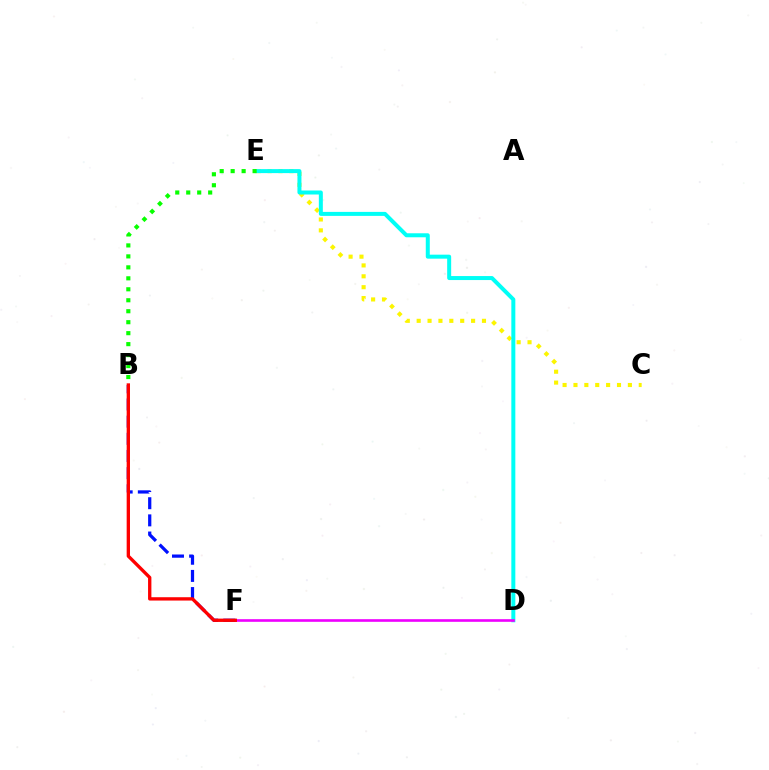{('C', 'E'): [{'color': '#fcf500', 'line_style': 'dotted', 'thickness': 2.96}], ('D', 'E'): [{'color': '#00fff6', 'line_style': 'solid', 'thickness': 2.88}], ('B', 'E'): [{'color': '#08ff00', 'line_style': 'dotted', 'thickness': 2.98}], ('D', 'F'): [{'color': '#ee00ff', 'line_style': 'solid', 'thickness': 1.9}], ('B', 'F'): [{'color': '#0010ff', 'line_style': 'dashed', 'thickness': 2.33}, {'color': '#ff0000', 'line_style': 'solid', 'thickness': 2.4}]}